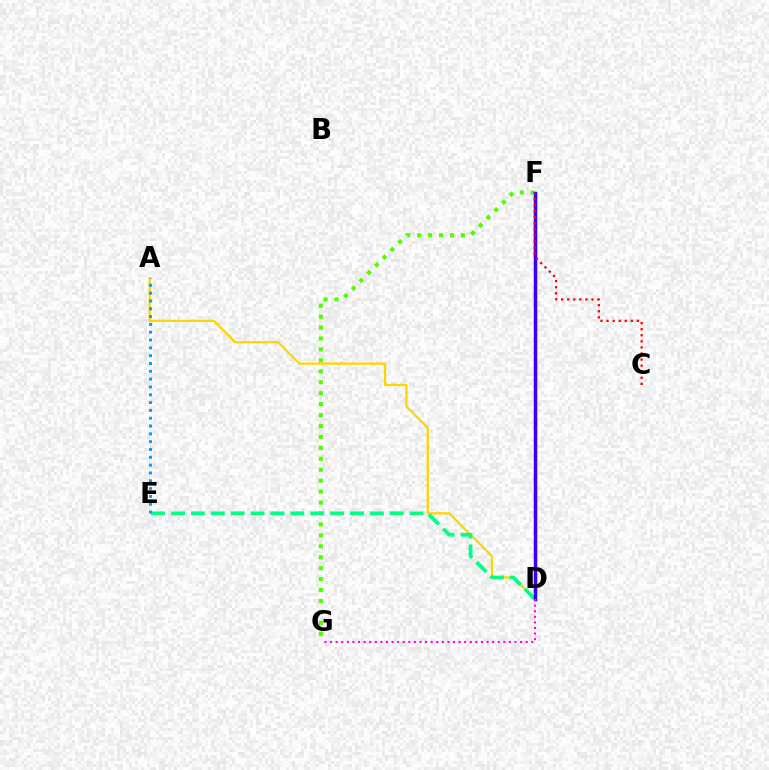{('F', 'G'): [{'color': '#4fff00', 'line_style': 'dotted', 'thickness': 2.97}], ('A', 'D'): [{'color': '#ffd500', 'line_style': 'solid', 'thickness': 1.63}], ('D', 'E'): [{'color': '#00ff86', 'line_style': 'dashed', 'thickness': 2.7}], ('D', 'F'): [{'color': '#3700ff', 'line_style': 'solid', 'thickness': 2.52}], ('D', 'G'): [{'color': '#ff00ed', 'line_style': 'dotted', 'thickness': 1.52}], ('C', 'F'): [{'color': '#ff0000', 'line_style': 'dotted', 'thickness': 1.65}], ('A', 'E'): [{'color': '#009eff', 'line_style': 'dotted', 'thickness': 2.12}]}